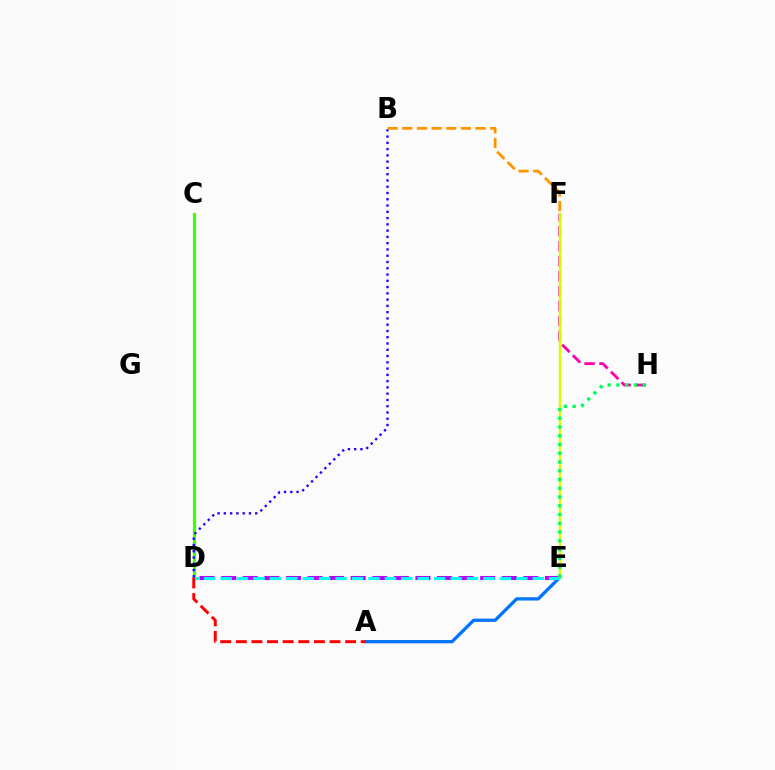{('C', 'D'): [{'color': '#3dff00', 'line_style': 'solid', 'thickness': 2.27}], ('A', 'E'): [{'color': '#0074ff', 'line_style': 'solid', 'thickness': 2.36}], ('D', 'E'): [{'color': '#b900ff', 'line_style': 'dashed', 'thickness': 2.93}, {'color': '#00fff6', 'line_style': 'dashed', 'thickness': 2.23}], ('F', 'H'): [{'color': '#ff00ac', 'line_style': 'dashed', 'thickness': 2.03}], ('B', 'D'): [{'color': '#2500ff', 'line_style': 'dotted', 'thickness': 1.7}], ('E', 'F'): [{'color': '#d1ff00', 'line_style': 'solid', 'thickness': 1.76}], ('B', 'F'): [{'color': '#ff9400', 'line_style': 'dashed', 'thickness': 1.99}], ('E', 'H'): [{'color': '#00ff5c', 'line_style': 'dotted', 'thickness': 2.38}], ('A', 'D'): [{'color': '#ff0000', 'line_style': 'dashed', 'thickness': 2.12}]}